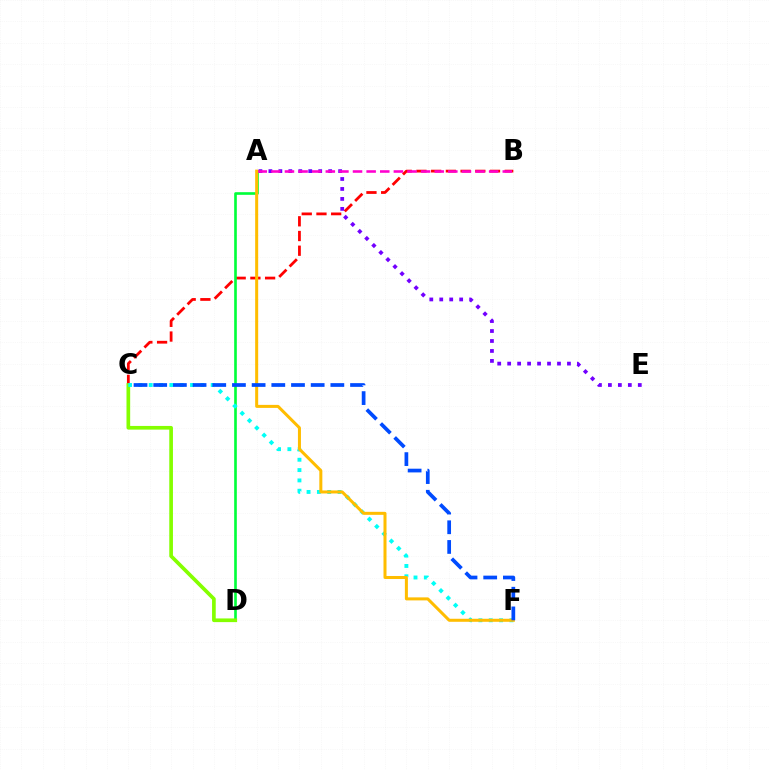{('B', 'C'): [{'color': '#ff0000', 'line_style': 'dashed', 'thickness': 2.0}], ('A', 'D'): [{'color': '#00ff39', 'line_style': 'solid', 'thickness': 1.9}], ('C', 'D'): [{'color': '#84ff00', 'line_style': 'solid', 'thickness': 2.65}], ('C', 'F'): [{'color': '#00fff6', 'line_style': 'dotted', 'thickness': 2.81}, {'color': '#004bff', 'line_style': 'dashed', 'thickness': 2.67}], ('A', 'E'): [{'color': '#7200ff', 'line_style': 'dotted', 'thickness': 2.71}], ('A', 'B'): [{'color': '#ff00cf', 'line_style': 'dashed', 'thickness': 1.85}], ('A', 'F'): [{'color': '#ffbd00', 'line_style': 'solid', 'thickness': 2.18}]}